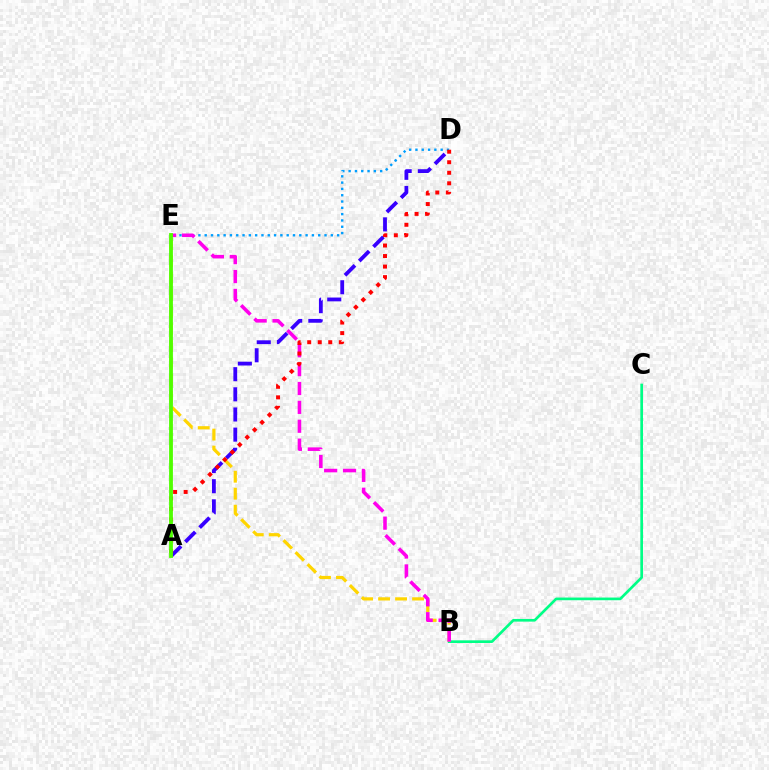{('D', 'E'): [{'color': '#009eff', 'line_style': 'dotted', 'thickness': 1.71}], ('B', 'C'): [{'color': '#00ff86', 'line_style': 'solid', 'thickness': 1.93}], ('B', 'E'): [{'color': '#ffd500', 'line_style': 'dashed', 'thickness': 2.31}, {'color': '#ff00ed', 'line_style': 'dashed', 'thickness': 2.56}], ('A', 'D'): [{'color': '#3700ff', 'line_style': 'dashed', 'thickness': 2.74}, {'color': '#ff0000', 'line_style': 'dotted', 'thickness': 2.86}], ('A', 'E'): [{'color': '#4fff00', 'line_style': 'solid', 'thickness': 2.74}]}